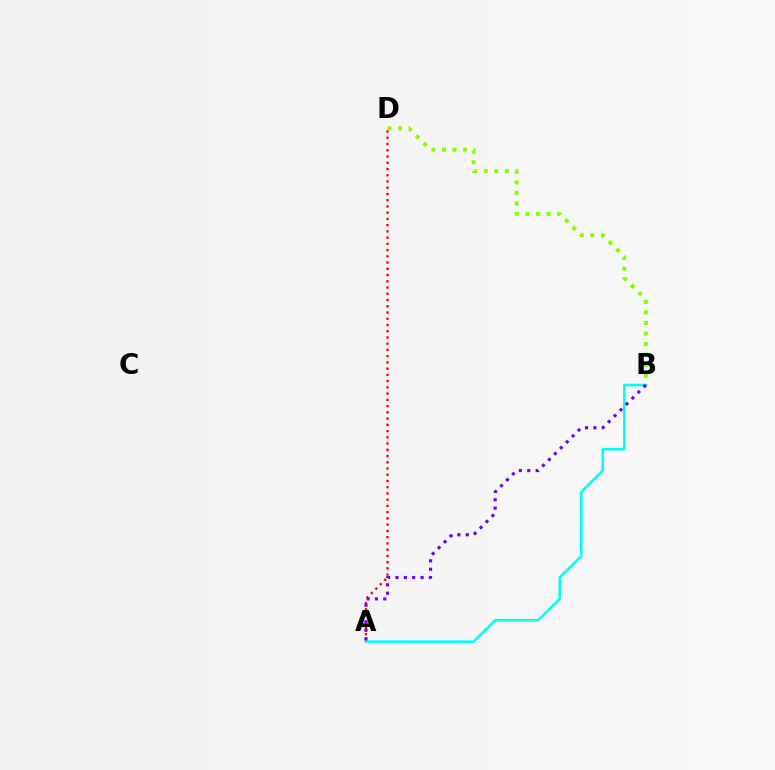{('B', 'D'): [{'color': '#84ff00', 'line_style': 'dotted', 'thickness': 2.86}], ('A', 'D'): [{'color': '#ff0000', 'line_style': 'dotted', 'thickness': 1.7}], ('A', 'B'): [{'color': '#00fff6', 'line_style': 'solid', 'thickness': 1.87}, {'color': '#7200ff', 'line_style': 'dotted', 'thickness': 2.28}]}